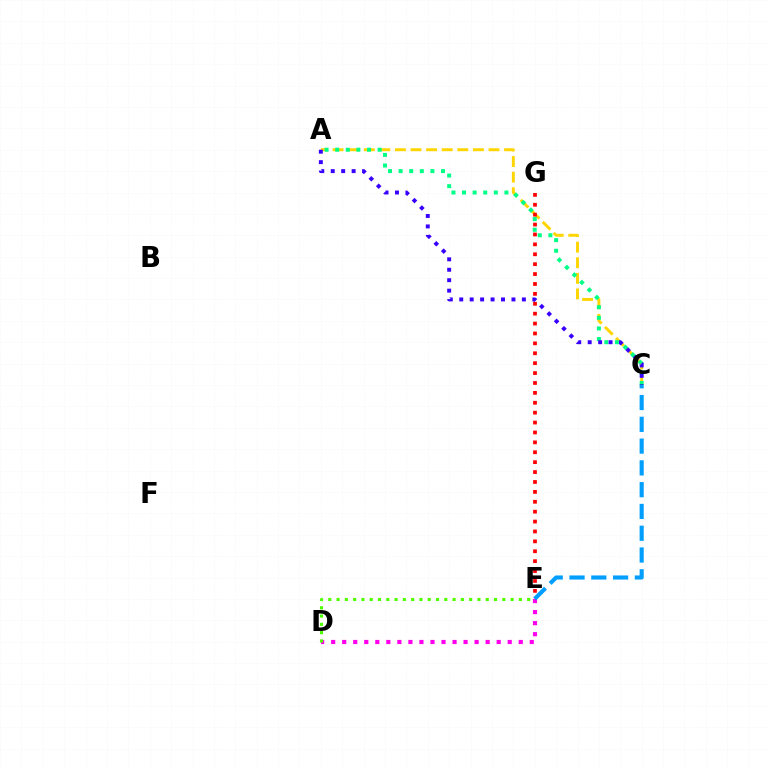{('A', 'C'): [{'color': '#ffd500', 'line_style': 'dashed', 'thickness': 2.12}, {'color': '#00ff86', 'line_style': 'dotted', 'thickness': 2.88}, {'color': '#3700ff', 'line_style': 'dotted', 'thickness': 2.84}], ('D', 'E'): [{'color': '#ff00ed', 'line_style': 'dotted', 'thickness': 3.0}, {'color': '#4fff00', 'line_style': 'dotted', 'thickness': 2.25}], ('E', 'G'): [{'color': '#ff0000', 'line_style': 'dotted', 'thickness': 2.69}], ('C', 'E'): [{'color': '#009eff', 'line_style': 'dashed', 'thickness': 2.96}]}